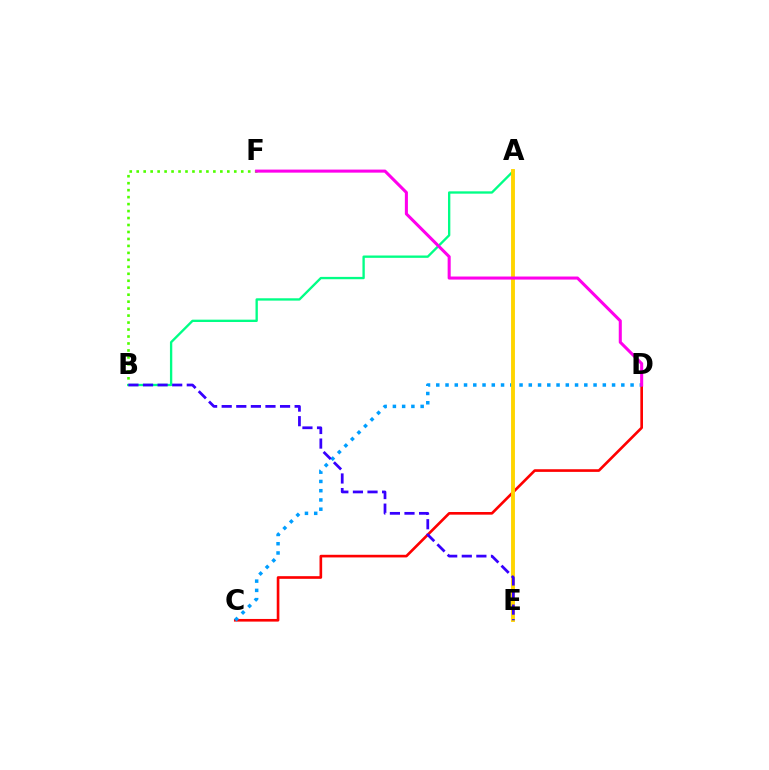{('B', 'F'): [{'color': '#4fff00', 'line_style': 'dotted', 'thickness': 1.89}], ('A', 'B'): [{'color': '#00ff86', 'line_style': 'solid', 'thickness': 1.68}], ('C', 'D'): [{'color': '#ff0000', 'line_style': 'solid', 'thickness': 1.9}, {'color': '#009eff', 'line_style': 'dotted', 'thickness': 2.51}], ('A', 'E'): [{'color': '#ffd500', 'line_style': 'solid', 'thickness': 2.79}], ('D', 'F'): [{'color': '#ff00ed', 'line_style': 'solid', 'thickness': 2.2}], ('B', 'E'): [{'color': '#3700ff', 'line_style': 'dashed', 'thickness': 1.98}]}